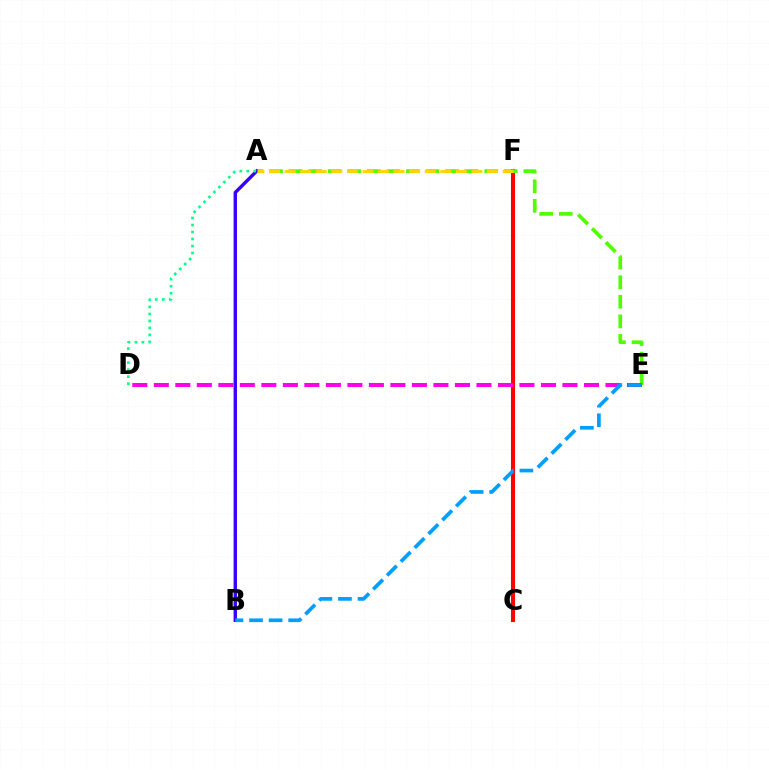{('C', 'F'): [{'color': '#ff0000', 'line_style': 'solid', 'thickness': 2.93}], ('A', 'E'): [{'color': '#4fff00', 'line_style': 'dashed', 'thickness': 2.66}], ('D', 'E'): [{'color': '#ff00ed', 'line_style': 'dashed', 'thickness': 2.92}], ('A', 'B'): [{'color': '#3700ff', 'line_style': 'solid', 'thickness': 2.45}], ('A', 'F'): [{'color': '#ffd500', 'line_style': 'dashed', 'thickness': 2.11}], ('B', 'E'): [{'color': '#009eff', 'line_style': 'dashed', 'thickness': 2.66}], ('A', 'D'): [{'color': '#00ff86', 'line_style': 'dotted', 'thickness': 1.9}]}